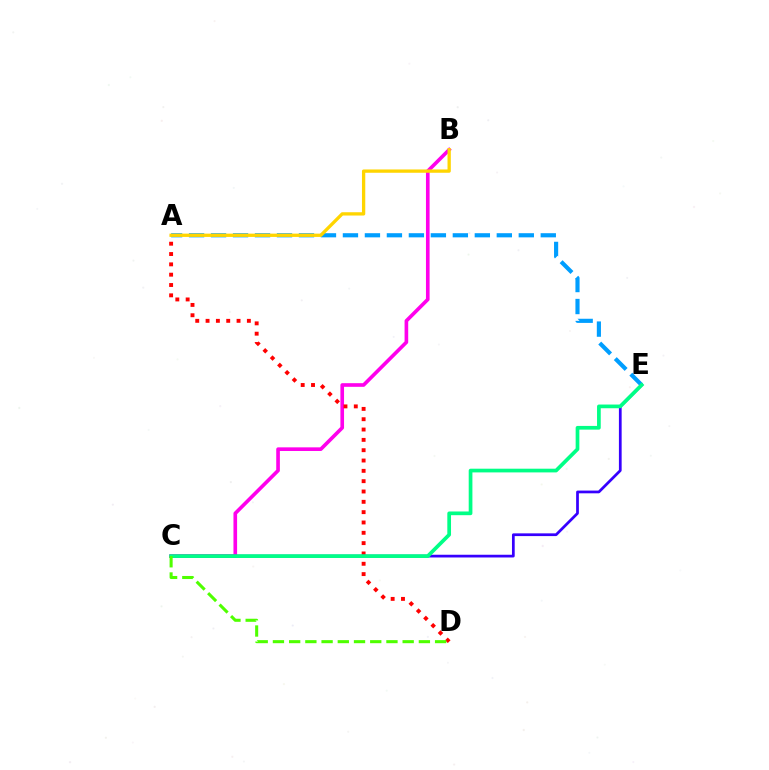{('A', 'E'): [{'color': '#009eff', 'line_style': 'dashed', 'thickness': 2.99}], ('B', 'C'): [{'color': '#ff00ed', 'line_style': 'solid', 'thickness': 2.62}], ('A', 'D'): [{'color': '#ff0000', 'line_style': 'dotted', 'thickness': 2.81}], ('C', 'E'): [{'color': '#3700ff', 'line_style': 'solid', 'thickness': 1.97}, {'color': '#00ff86', 'line_style': 'solid', 'thickness': 2.67}], ('C', 'D'): [{'color': '#4fff00', 'line_style': 'dashed', 'thickness': 2.2}], ('A', 'B'): [{'color': '#ffd500', 'line_style': 'solid', 'thickness': 2.38}]}